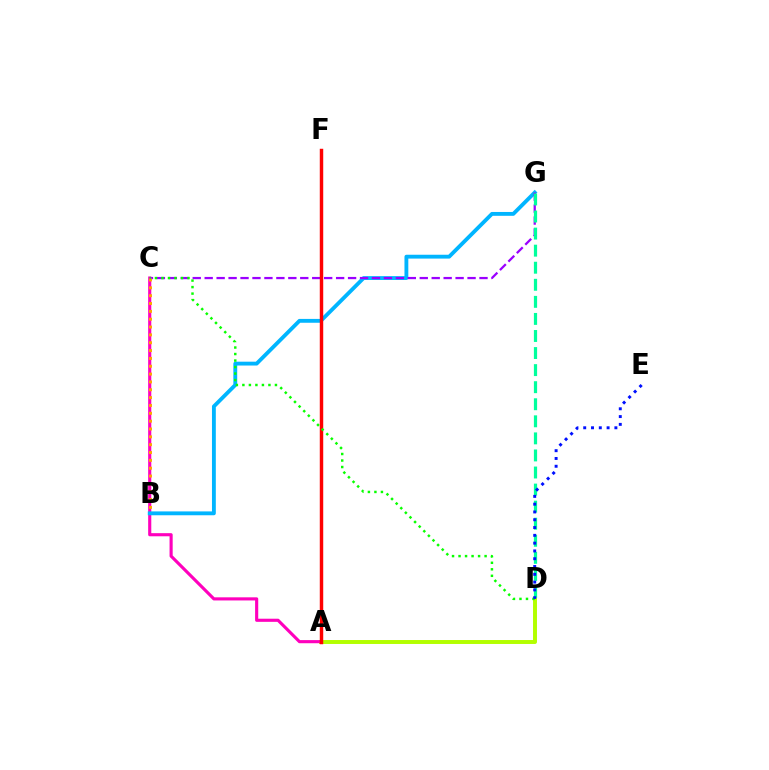{('A', 'D'): [{'color': '#b3ff00', 'line_style': 'solid', 'thickness': 2.84}], ('A', 'C'): [{'color': '#ff00bd', 'line_style': 'solid', 'thickness': 2.25}], ('B', 'G'): [{'color': '#00b5ff', 'line_style': 'solid', 'thickness': 2.77}], ('C', 'G'): [{'color': '#9b00ff', 'line_style': 'dashed', 'thickness': 1.62}], ('B', 'C'): [{'color': '#ffa500', 'line_style': 'dotted', 'thickness': 2.13}], ('A', 'F'): [{'color': '#ff0000', 'line_style': 'solid', 'thickness': 2.48}], ('D', 'G'): [{'color': '#00ff9d', 'line_style': 'dashed', 'thickness': 2.32}], ('C', 'D'): [{'color': '#08ff00', 'line_style': 'dotted', 'thickness': 1.77}], ('D', 'E'): [{'color': '#0010ff', 'line_style': 'dotted', 'thickness': 2.12}]}